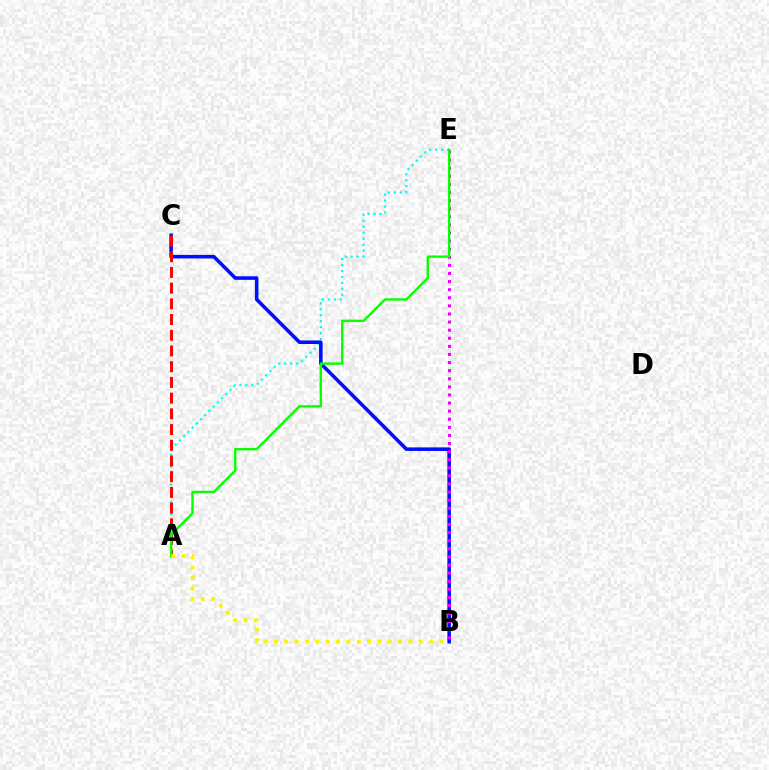{('A', 'E'): [{'color': '#00fff6', 'line_style': 'dotted', 'thickness': 1.62}, {'color': '#08ff00', 'line_style': 'solid', 'thickness': 1.71}], ('B', 'C'): [{'color': '#0010ff', 'line_style': 'solid', 'thickness': 2.57}], ('A', 'C'): [{'color': '#ff0000', 'line_style': 'dashed', 'thickness': 2.13}], ('B', 'E'): [{'color': '#ee00ff', 'line_style': 'dotted', 'thickness': 2.2}], ('A', 'B'): [{'color': '#fcf500', 'line_style': 'dotted', 'thickness': 2.81}]}